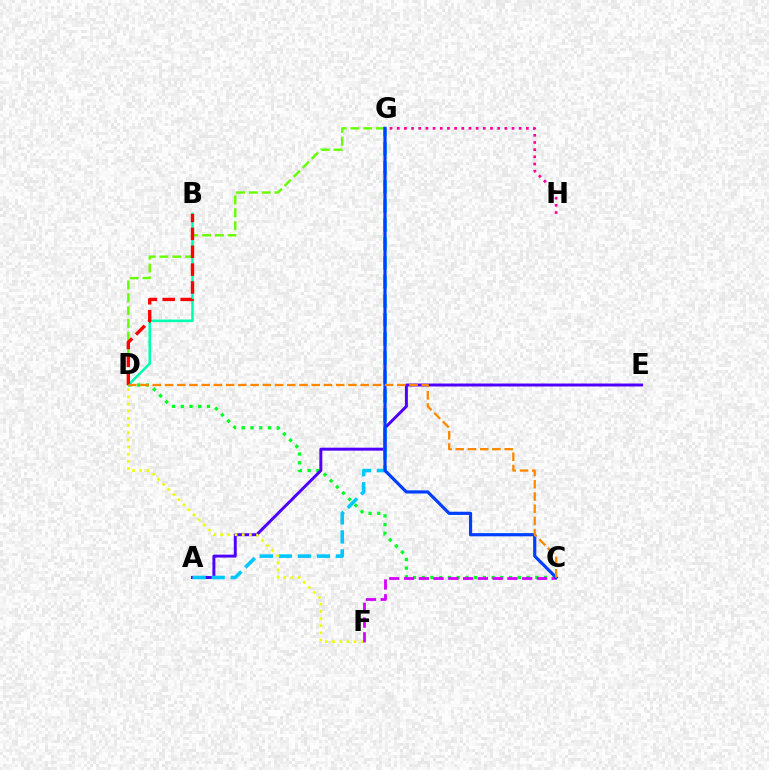{('C', 'D'): [{'color': '#00ff27', 'line_style': 'dotted', 'thickness': 2.37}, {'color': '#ff8800', 'line_style': 'dashed', 'thickness': 1.66}], ('D', 'G'): [{'color': '#66ff00', 'line_style': 'dashed', 'thickness': 1.74}], ('B', 'D'): [{'color': '#00ffaf', 'line_style': 'solid', 'thickness': 1.86}, {'color': '#ff0000', 'line_style': 'dashed', 'thickness': 2.43}], ('G', 'H'): [{'color': '#ff00a0', 'line_style': 'dotted', 'thickness': 1.95}], ('A', 'E'): [{'color': '#4f00ff', 'line_style': 'solid', 'thickness': 2.13}], ('A', 'G'): [{'color': '#00c7ff', 'line_style': 'dashed', 'thickness': 2.58}], ('D', 'F'): [{'color': '#eeff00', 'line_style': 'dotted', 'thickness': 1.95}], ('C', 'F'): [{'color': '#d600ff', 'line_style': 'dashed', 'thickness': 2.01}], ('C', 'G'): [{'color': '#003fff', 'line_style': 'solid', 'thickness': 2.29}]}